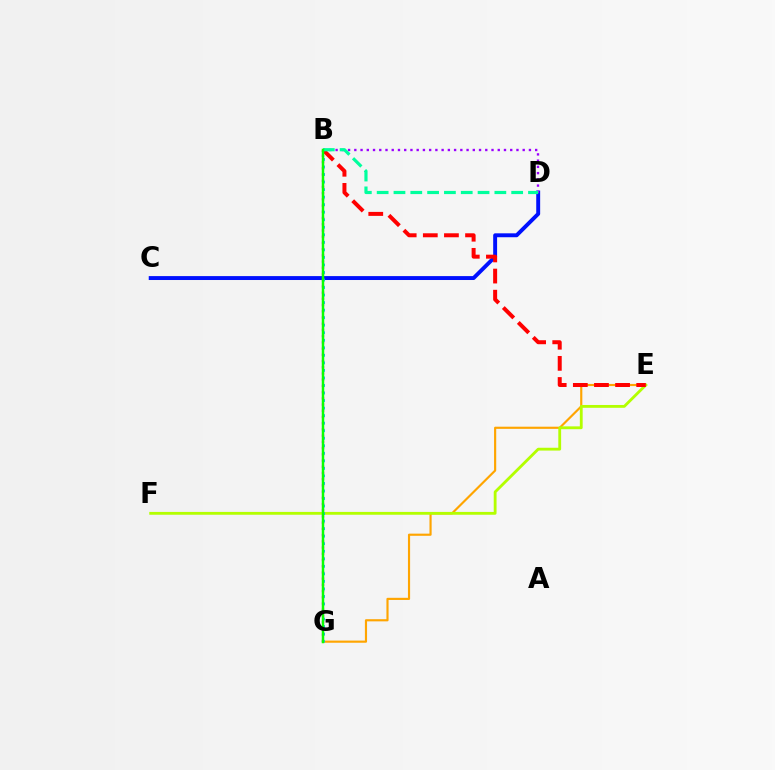{('E', 'G'): [{'color': '#ffa500', 'line_style': 'solid', 'thickness': 1.55}], ('C', 'D'): [{'color': '#0010ff', 'line_style': 'solid', 'thickness': 2.82}], ('E', 'F'): [{'color': '#b3ff00', 'line_style': 'solid', 'thickness': 2.03}], ('B', 'G'): [{'color': '#ff00bd', 'line_style': 'dotted', 'thickness': 1.69}, {'color': '#00b5ff', 'line_style': 'dotted', 'thickness': 2.05}, {'color': '#08ff00', 'line_style': 'solid', 'thickness': 1.78}], ('B', 'D'): [{'color': '#9b00ff', 'line_style': 'dotted', 'thickness': 1.69}, {'color': '#00ff9d', 'line_style': 'dashed', 'thickness': 2.28}], ('B', 'E'): [{'color': '#ff0000', 'line_style': 'dashed', 'thickness': 2.87}]}